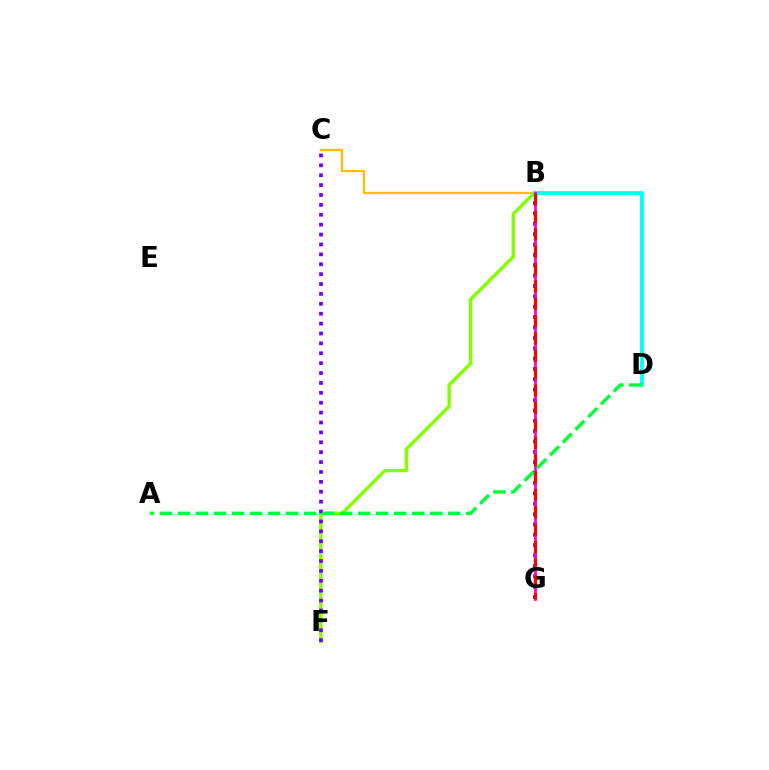{('B', 'C'): [{'color': '#ffbd00', 'line_style': 'solid', 'thickness': 1.64}], ('B', 'G'): [{'color': '#004bff', 'line_style': 'dotted', 'thickness': 2.82}, {'color': '#ff00cf', 'line_style': 'solid', 'thickness': 1.97}, {'color': '#ff0000', 'line_style': 'dashed', 'thickness': 2.36}], ('B', 'F'): [{'color': '#84ff00', 'line_style': 'solid', 'thickness': 2.46}], ('B', 'D'): [{'color': '#00fff6', 'line_style': 'solid', 'thickness': 2.74}], ('C', 'F'): [{'color': '#7200ff', 'line_style': 'dotted', 'thickness': 2.69}], ('A', 'D'): [{'color': '#00ff39', 'line_style': 'dashed', 'thickness': 2.45}]}